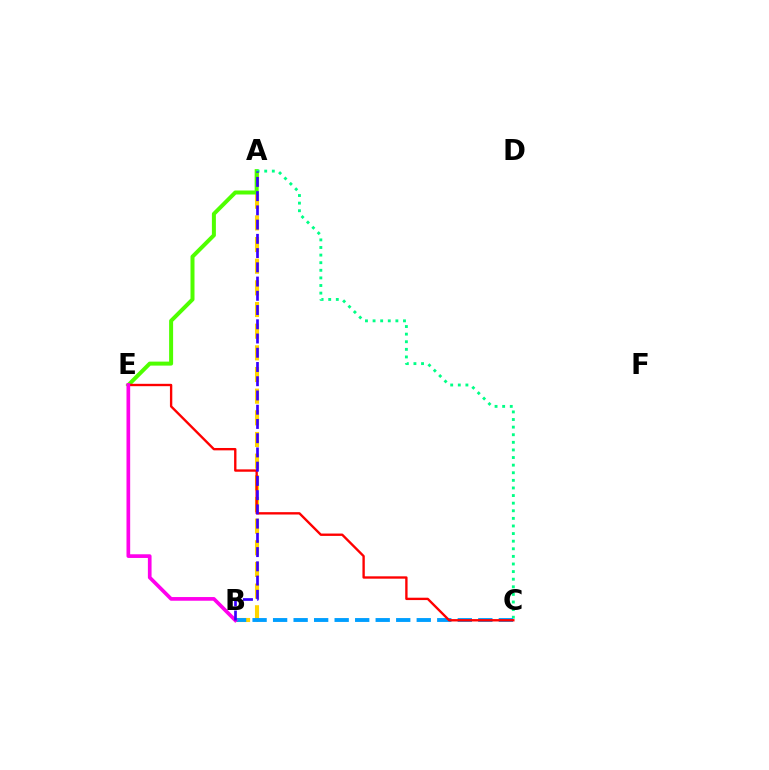{('A', 'B'): [{'color': '#ffd500', 'line_style': 'dashed', 'thickness': 2.94}, {'color': '#3700ff', 'line_style': 'dashed', 'thickness': 1.93}], ('A', 'E'): [{'color': '#4fff00', 'line_style': 'solid', 'thickness': 2.88}], ('A', 'C'): [{'color': '#00ff86', 'line_style': 'dotted', 'thickness': 2.07}], ('B', 'C'): [{'color': '#009eff', 'line_style': 'dashed', 'thickness': 2.79}], ('C', 'E'): [{'color': '#ff0000', 'line_style': 'solid', 'thickness': 1.7}], ('B', 'E'): [{'color': '#ff00ed', 'line_style': 'solid', 'thickness': 2.65}]}